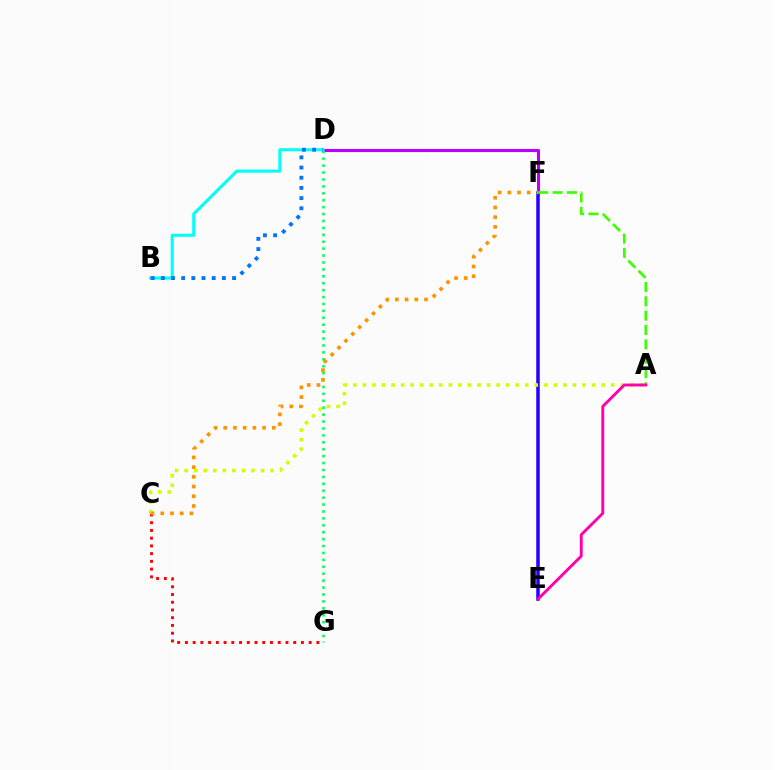{('D', 'F'): [{'color': '#b900ff', 'line_style': 'solid', 'thickness': 2.23}], ('C', 'G'): [{'color': '#ff0000', 'line_style': 'dotted', 'thickness': 2.1}], ('E', 'F'): [{'color': '#2500ff', 'line_style': 'solid', 'thickness': 2.53}], ('A', 'F'): [{'color': '#3dff00', 'line_style': 'dashed', 'thickness': 1.95}], ('D', 'G'): [{'color': '#00ff5c', 'line_style': 'dotted', 'thickness': 1.88}], ('A', 'C'): [{'color': '#d1ff00', 'line_style': 'dotted', 'thickness': 2.59}], ('B', 'D'): [{'color': '#00fff6', 'line_style': 'solid', 'thickness': 2.21}, {'color': '#0074ff', 'line_style': 'dotted', 'thickness': 2.77}], ('C', 'F'): [{'color': '#ff9400', 'line_style': 'dotted', 'thickness': 2.64}], ('A', 'E'): [{'color': '#ff00ac', 'line_style': 'solid', 'thickness': 2.08}]}